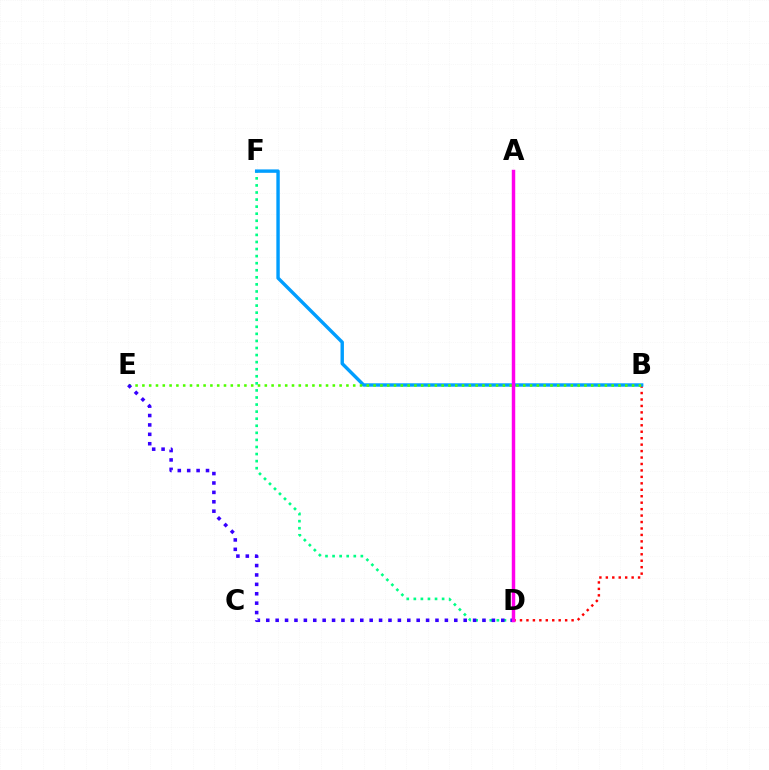{('B', 'D'): [{'color': '#ff0000', 'line_style': 'dotted', 'thickness': 1.75}], ('D', 'F'): [{'color': '#00ff86', 'line_style': 'dotted', 'thickness': 1.92}], ('B', 'F'): [{'color': '#009eff', 'line_style': 'solid', 'thickness': 2.45}], ('B', 'E'): [{'color': '#4fff00', 'line_style': 'dotted', 'thickness': 1.85}], ('A', 'D'): [{'color': '#ffd500', 'line_style': 'dotted', 'thickness': 1.92}, {'color': '#ff00ed', 'line_style': 'solid', 'thickness': 2.49}], ('D', 'E'): [{'color': '#3700ff', 'line_style': 'dotted', 'thickness': 2.55}]}